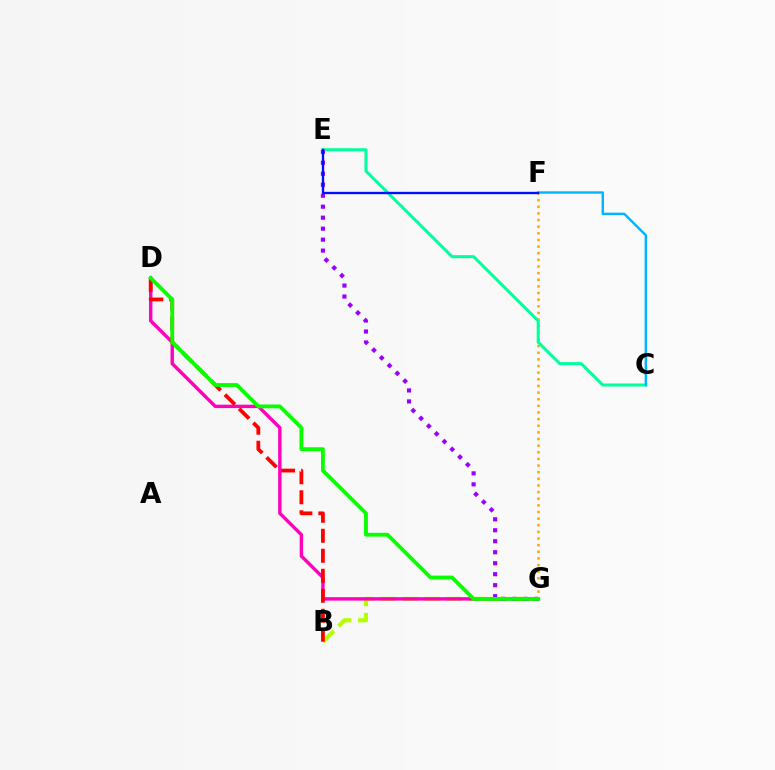{('B', 'G'): [{'color': '#b3ff00', 'line_style': 'dashed', 'thickness': 2.99}], ('F', 'G'): [{'color': '#ffa500', 'line_style': 'dotted', 'thickness': 1.8}], ('C', 'E'): [{'color': '#00ff9d', 'line_style': 'solid', 'thickness': 2.17}], ('D', 'G'): [{'color': '#ff00bd', 'line_style': 'solid', 'thickness': 2.45}, {'color': '#08ff00', 'line_style': 'solid', 'thickness': 2.75}], ('C', 'F'): [{'color': '#00b5ff', 'line_style': 'solid', 'thickness': 1.74}], ('B', 'D'): [{'color': '#ff0000', 'line_style': 'dashed', 'thickness': 2.72}], ('E', 'G'): [{'color': '#9b00ff', 'line_style': 'dotted', 'thickness': 2.98}], ('E', 'F'): [{'color': '#0010ff', 'line_style': 'solid', 'thickness': 1.7}]}